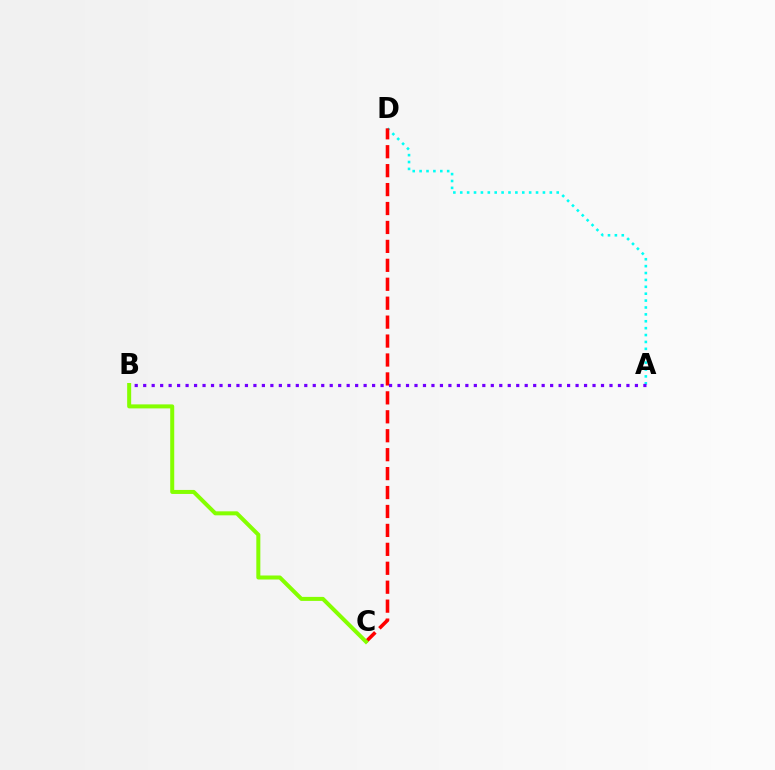{('A', 'D'): [{'color': '#00fff6', 'line_style': 'dotted', 'thickness': 1.87}], ('C', 'D'): [{'color': '#ff0000', 'line_style': 'dashed', 'thickness': 2.57}], ('B', 'C'): [{'color': '#84ff00', 'line_style': 'solid', 'thickness': 2.88}], ('A', 'B'): [{'color': '#7200ff', 'line_style': 'dotted', 'thickness': 2.3}]}